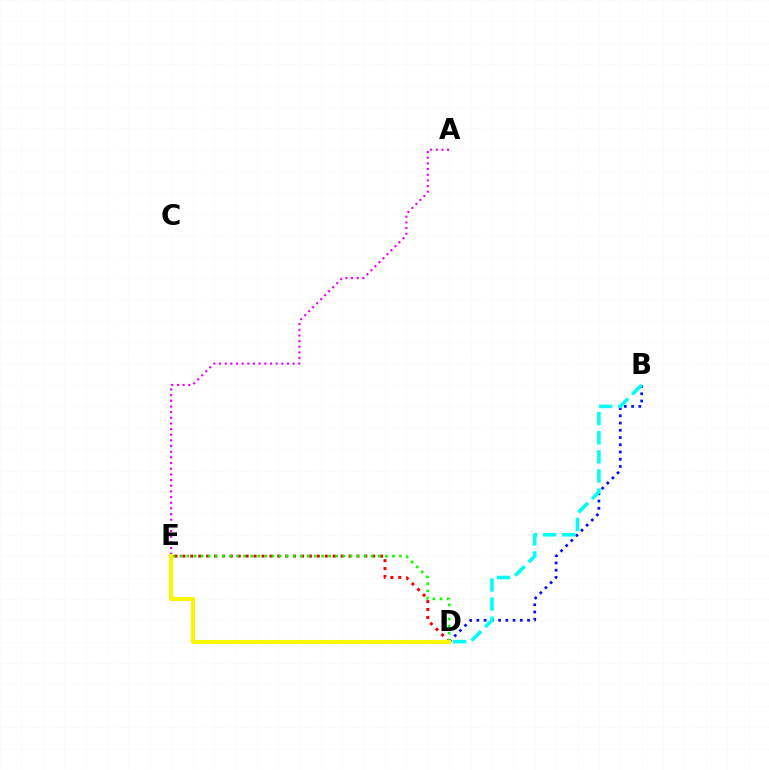{('B', 'D'): [{'color': '#0010ff', 'line_style': 'dotted', 'thickness': 1.97}, {'color': '#00fff6', 'line_style': 'dashed', 'thickness': 2.59}], ('A', 'E'): [{'color': '#ee00ff', 'line_style': 'dotted', 'thickness': 1.54}], ('D', 'E'): [{'color': '#ff0000', 'line_style': 'dotted', 'thickness': 2.15}, {'color': '#08ff00', 'line_style': 'dotted', 'thickness': 1.92}, {'color': '#fcf500', 'line_style': 'solid', 'thickness': 2.94}]}